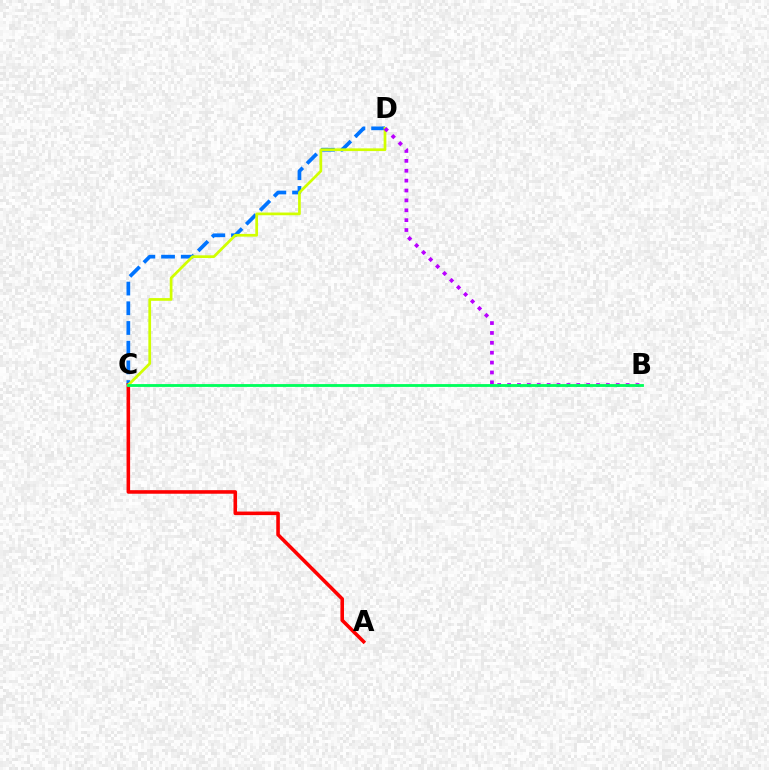{('C', 'D'): [{'color': '#0074ff', 'line_style': 'dashed', 'thickness': 2.68}, {'color': '#d1ff00', 'line_style': 'solid', 'thickness': 1.96}], ('A', 'C'): [{'color': '#ff0000', 'line_style': 'solid', 'thickness': 2.57}], ('B', 'D'): [{'color': '#b900ff', 'line_style': 'dotted', 'thickness': 2.68}], ('B', 'C'): [{'color': '#00ff5c', 'line_style': 'solid', 'thickness': 2.04}]}